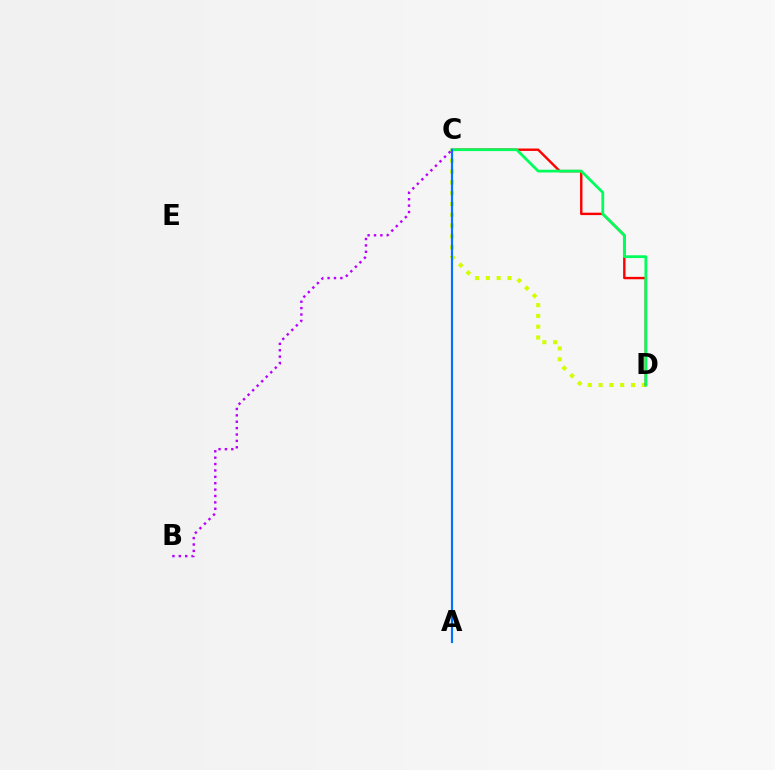{('C', 'D'): [{'color': '#d1ff00', 'line_style': 'dotted', 'thickness': 2.94}, {'color': '#ff0000', 'line_style': 'solid', 'thickness': 1.73}, {'color': '#00ff5c', 'line_style': 'solid', 'thickness': 2.0}], ('B', 'C'): [{'color': '#b900ff', 'line_style': 'dotted', 'thickness': 1.73}], ('A', 'C'): [{'color': '#0074ff', 'line_style': 'solid', 'thickness': 1.57}]}